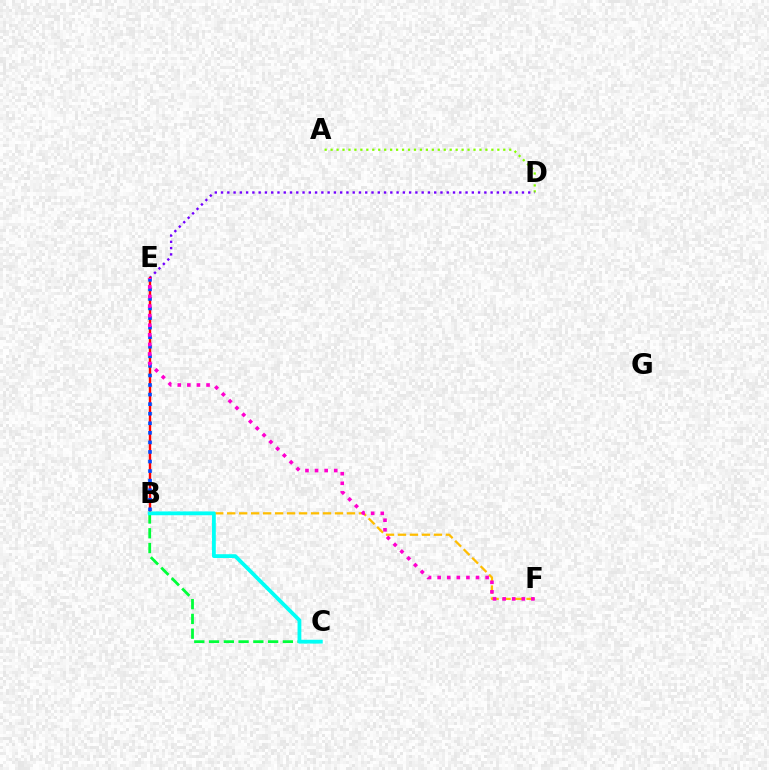{('A', 'D'): [{'color': '#84ff00', 'line_style': 'dotted', 'thickness': 1.62}], ('B', 'F'): [{'color': '#ffbd00', 'line_style': 'dashed', 'thickness': 1.63}], ('D', 'E'): [{'color': '#7200ff', 'line_style': 'dotted', 'thickness': 1.7}], ('B', 'C'): [{'color': '#00ff39', 'line_style': 'dashed', 'thickness': 2.01}, {'color': '#00fff6', 'line_style': 'solid', 'thickness': 2.74}], ('B', 'E'): [{'color': '#ff0000', 'line_style': 'solid', 'thickness': 1.72}, {'color': '#004bff', 'line_style': 'dotted', 'thickness': 2.6}], ('E', 'F'): [{'color': '#ff00cf', 'line_style': 'dotted', 'thickness': 2.61}]}